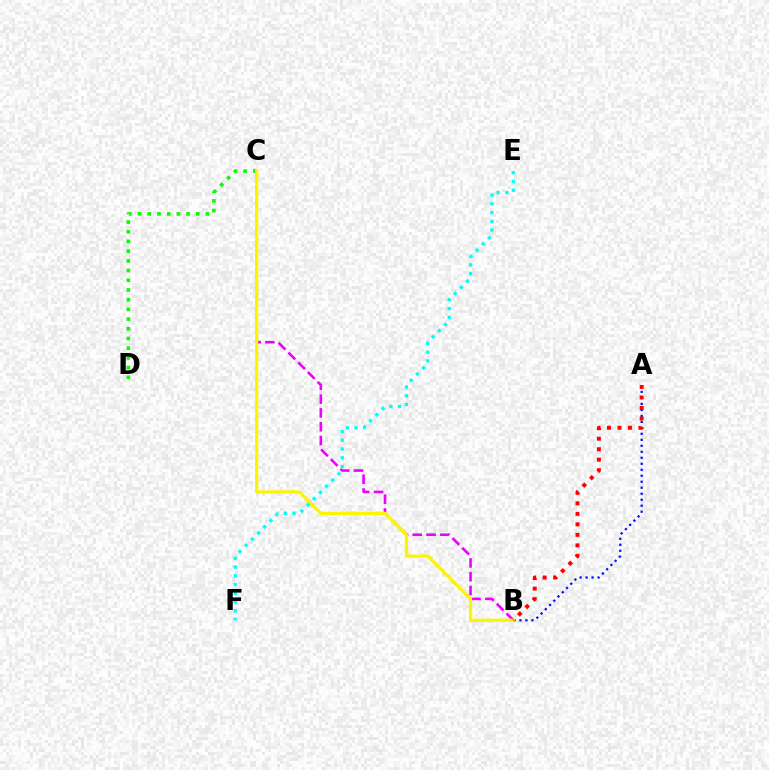{('C', 'D'): [{'color': '#08ff00', 'line_style': 'dotted', 'thickness': 2.64}], ('A', 'B'): [{'color': '#0010ff', 'line_style': 'dotted', 'thickness': 1.63}, {'color': '#ff0000', 'line_style': 'dotted', 'thickness': 2.85}], ('B', 'C'): [{'color': '#ee00ff', 'line_style': 'dashed', 'thickness': 1.87}, {'color': '#fcf500', 'line_style': 'solid', 'thickness': 2.32}], ('E', 'F'): [{'color': '#00fff6', 'line_style': 'dotted', 'thickness': 2.38}]}